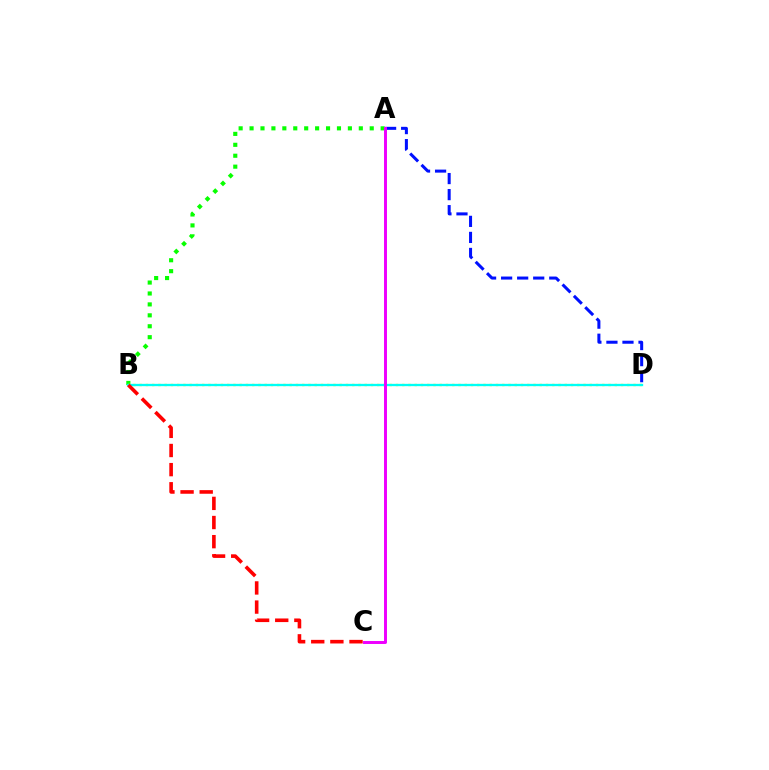{('A', 'B'): [{'color': '#08ff00', 'line_style': 'dotted', 'thickness': 2.97}], ('B', 'D'): [{'color': '#fcf500', 'line_style': 'dotted', 'thickness': 1.7}, {'color': '#00fff6', 'line_style': 'solid', 'thickness': 1.67}], ('A', 'D'): [{'color': '#0010ff', 'line_style': 'dashed', 'thickness': 2.18}], ('B', 'C'): [{'color': '#ff0000', 'line_style': 'dashed', 'thickness': 2.6}], ('A', 'C'): [{'color': '#ee00ff', 'line_style': 'solid', 'thickness': 2.13}]}